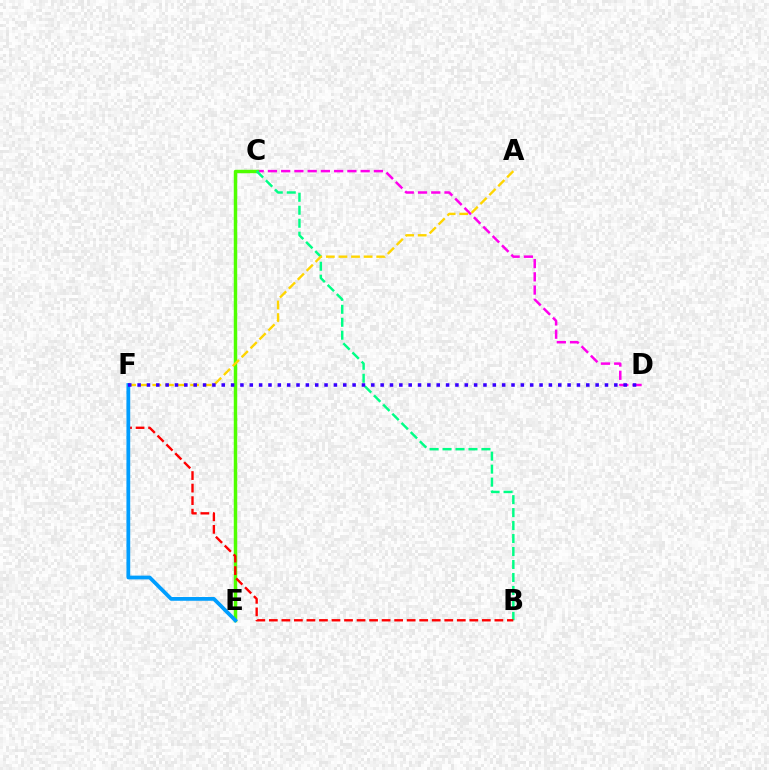{('C', 'D'): [{'color': '#ff00ed', 'line_style': 'dashed', 'thickness': 1.8}], ('C', 'E'): [{'color': '#4fff00', 'line_style': 'solid', 'thickness': 2.49}], ('B', 'C'): [{'color': '#00ff86', 'line_style': 'dashed', 'thickness': 1.76}], ('B', 'F'): [{'color': '#ff0000', 'line_style': 'dashed', 'thickness': 1.7}], ('A', 'F'): [{'color': '#ffd500', 'line_style': 'dashed', 'thickness': 1.71}], ('E', 'F'): [{'color': '#009eff', 'line_style': 'solid', 'thickness': 2.71}], ('D', 'F'): [{'color': '#3700ff', 'line_style': 'dotted', 'thickness': 2.54}]}